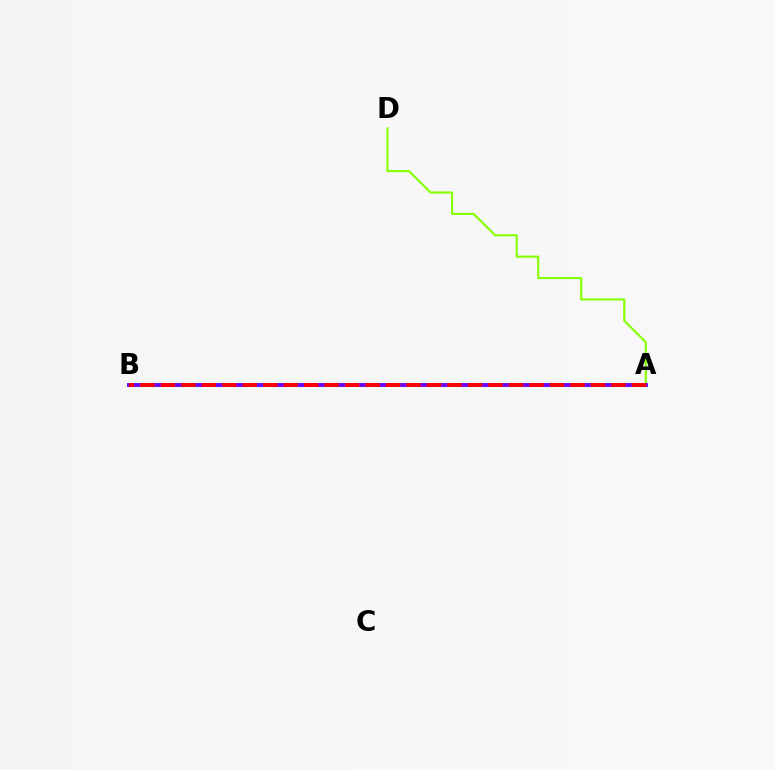{('A', 'B'): [{'color': '#00fff6', 'line_style': 'solid', 'thickness': 2.75}, {'color': '#7200ff', 'line_style': 'solid', 'thickness': 2.75}, {'color': '#ff0000', 'line_style': 'dashed', 'thickness': 2.78}], ('A', 'D'): [{'color': '#84ff00', 'line_style': 'solid', 'thickness': 1.52}]}